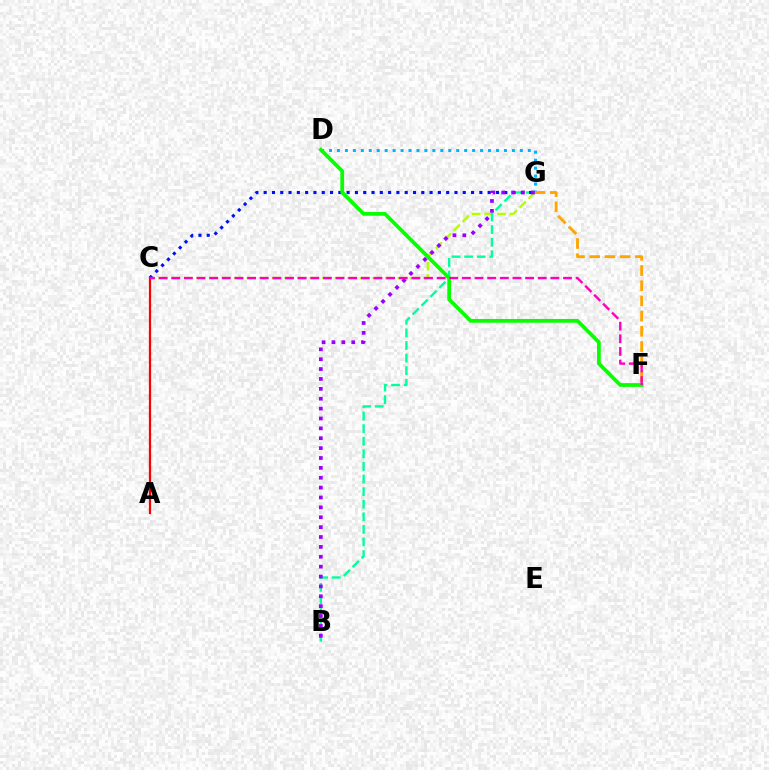{('C', 'G'): [{'color': '#b3ff00', 'line_style': 'dashed', 'thickness': 1.71}, {'color': '#0010ff', 'line_style': 'dotted', 'thickness': 2.25}], ('B', 'G'): [{'color': '#00ff9d', 'line_style': 'dashed', 'thickness': 1.71}, {'color': '#9b00ff', 'line_style': 'dotted', 'thickness': 2.68}], ('D', 'G'): [{'color': '#00b5ff', 'line_style': 'dotted', 'thickness': 2.16}], ('F', 'G'): [{'color': '#ffa500', 'line_style': 'dashed', 'thickness': 2.06}], ('A', 'C'): [{'color': '#ff0000', 'line_style': 'solid', 'thickness': 1.61}], ('D', 'F'): [{'color': '#08ff00', 'line_style': 'solid', 'thickness': 2.7}], ('C', 'F'): [{'color': '#ff00bd', 'line_style': 'dashed', 'thickness': 1.72}]}